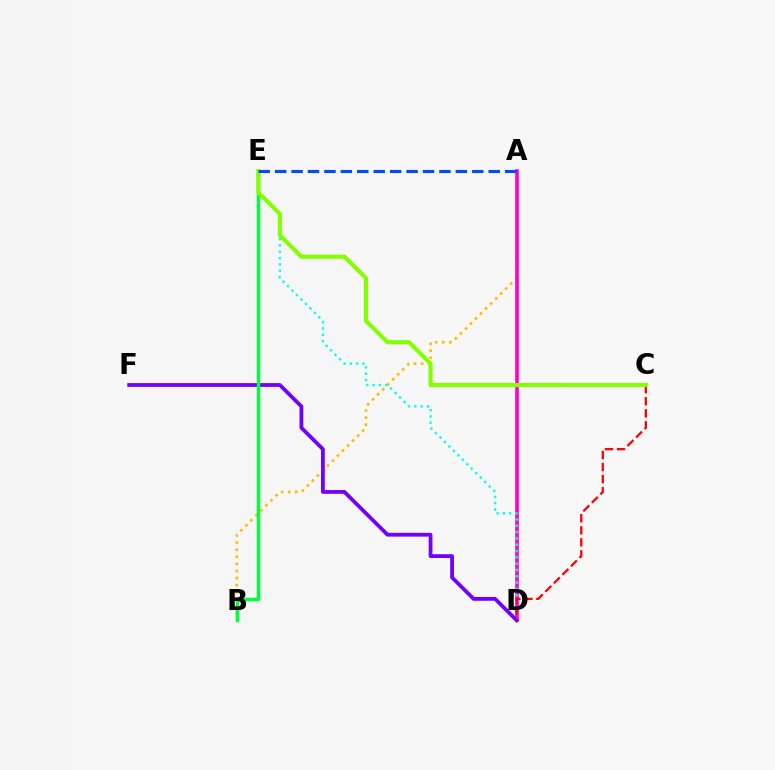{('A', 'B'): [{'color': '#ffbd00', 'line_style': 'dotted', 'thickness': 1.93}], ('A', 'D'): [{'color': '#ff00cf', 'line_style': 'solid', 'thickness': 2.61}], ('D', 'E'): [{'color': '#00fff6', 'line_style': 'dotted', 'thickness': 1.71}], ('D', 'F'): [{'color': '#7200ff', 'line_style': 'solid', 'thickness': 2.73}], ('B', 'E'): [{'color': '#00ff39', 'line_style': 'solid', 'thickness': 2.49}], ('C', 'D'): [{'color': '#ff0000', 'line_style': 'dashed', 'thickness': 1.64}], ('C', 'E'): [{'color': '#84ff00', 'line_style': 'solid', 'thickness': 2.98}], ('A', 'E'): [{'color': '#004bff', 'line_style': 'dashed', 'thickness': 2.23}]}